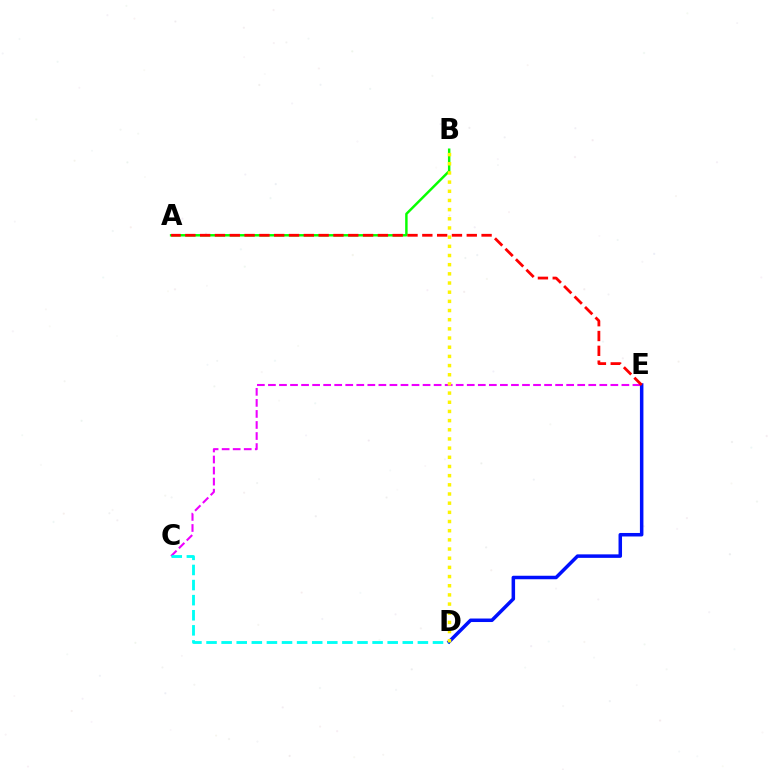{('C', 'E'): [{'color': '#ee00ff', 'line_style': 'dashed', 'thickness': 1.5}], ('A', 'B'): [{'color': '#08ff00', 'line_style': 'solid', 'thickness': 1.77}], ('C', 'D'): [{'color': '#00fff6', 'line_style': 'dashed', 'thickness': 2.05}], ('D', 'E'): [{'color': '#0010ff', 'line_style': 'solid', 'thickness': 2.53}], ('B', 'D'): [{'color': '#fcf500', 'line_style': 'dotted', 'thickness': 2.49}], ('A', 'E'): [{'color': '#ff0000', 'line_style': 'dashed', 'thickness': 2.01}]}